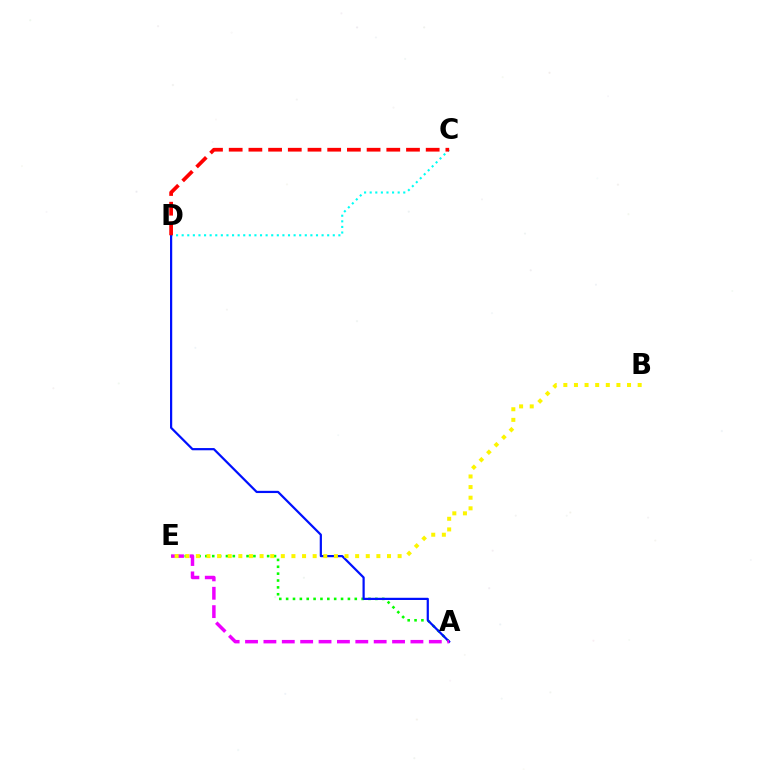{('A', 'E'): [{'color': '#08ff00', 'line_style': 'dotted', 'thickness': 1.86}, {'color': '#ee00ff', 'line_style': 'dashed', 'thickness': 2.5}], ('C', 'D'): [{'color': '#00fff6', 'line_style': 'dotted', 'thickness': 1.52}, {'color': '#ff0000', 'line_style': 'dashed', 'thickness': 2.68}], ('A', 'D'): [{'color': '#0010ff', 'line_style': 'solid', 'thickness': 1.59}], ('B', 'E'): [{'color': '#fcf500', 'line_style': 'dotted', 'thickness': 2.89}]}